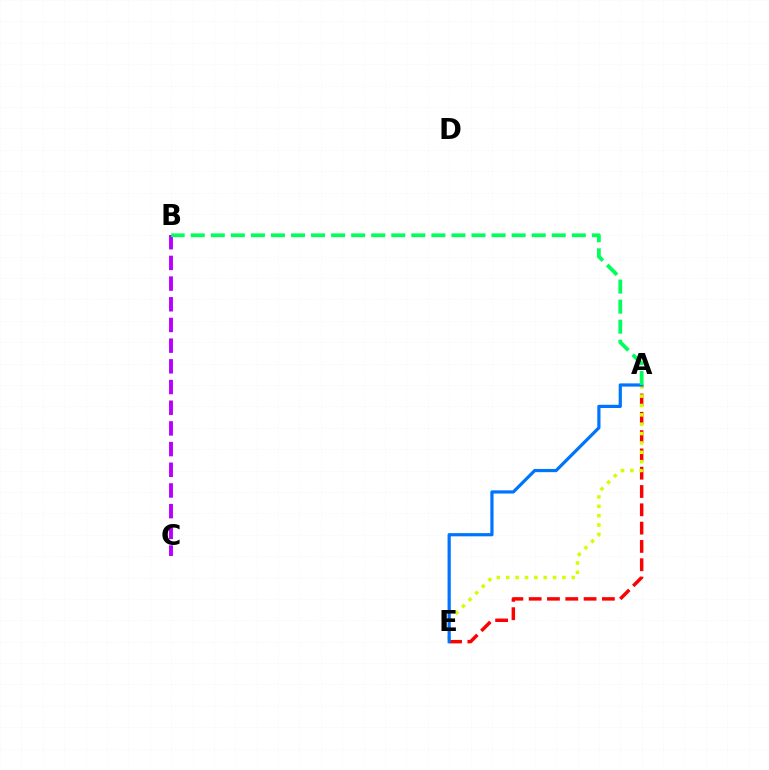{('A', 'E'): [{'color': '#ff0000', 'line_style': 'dashed', 'thickness': 2.49}, {'color': '#d1ff00', 'line_style': 'dotted', 'thickness': 2.54}, {'color': '#0074ff', 'line_style': 'solid', 'thickness': 2.31}], ('B', 'C'): [{'color': '#b900ff', 'line_style': 'dashed', 'thickness': 2.81}], ('A', 'B'): [{'color': '#00ff5c', 'line_style': 'dashed', 'thickness': 2.72}]}